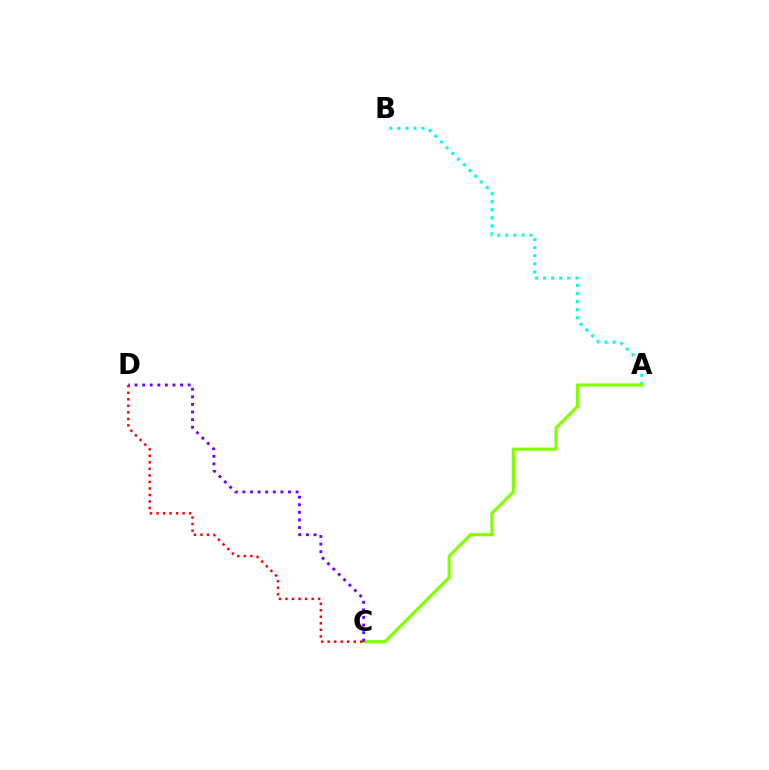{('A', 'B'): [{'color': '#00fff6', 'line_style': 'dotted', 'thickness': 2.19}], ('A', 'C'): [{'color': '#84ff00', 'line_style': 'solid', 'thickness': 2.3}], ('C', 'D'): [{'color': '#7200ff', 'line_style': 'dotted', 'thickness': 2.06}, {'color': '#ff0000', 'line_style': 'dotted', 'thickness': 1.78}]}